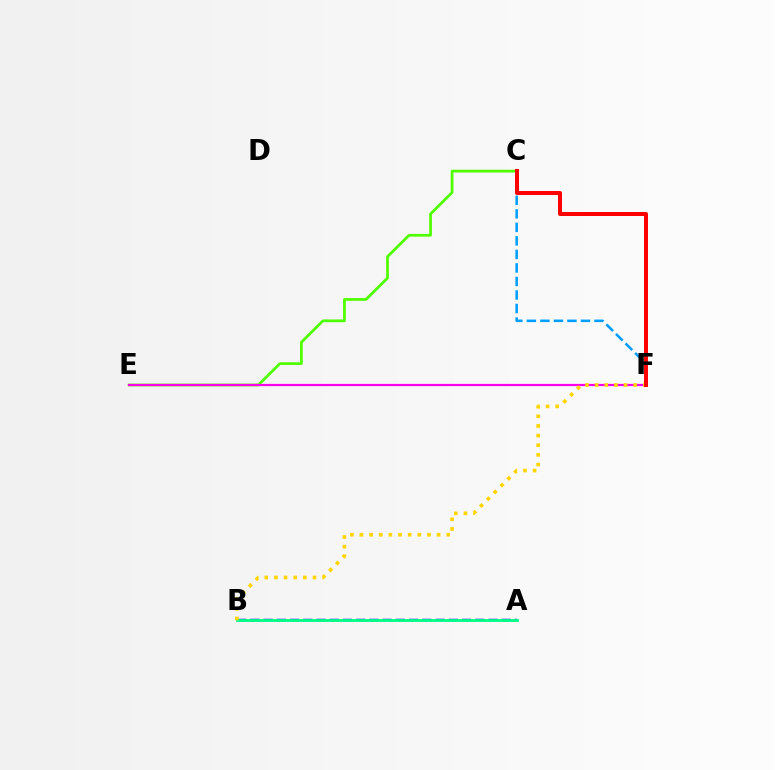{('A', 'B'): [{'color': '#3700ff', 'line_style': 'dashed', 'thickness': 1.8}, {'color': '#00ff86', 'line_style': 'solid', 'thickness': 2.02}], ('C', 'F'): [{'color': '#009eff', 'line_style': 'dashed', 'thickness': 1.84}, {'color': '#ff0000', 'line_style': 'solid', 'thickness': 2.88}], ('C', 'E'): [{'color': '#4fff00', 'line_style': 'solid', 'thickness': 1.98}], ('E', 'F'): [{'color': '#ff00ed', 'line_style': 'solid', 'thickness': 1.6}], ('B', 'F'): [{'color': '#ffd500', 'line_style': 'dotted', 'thickness': 2.62}]}